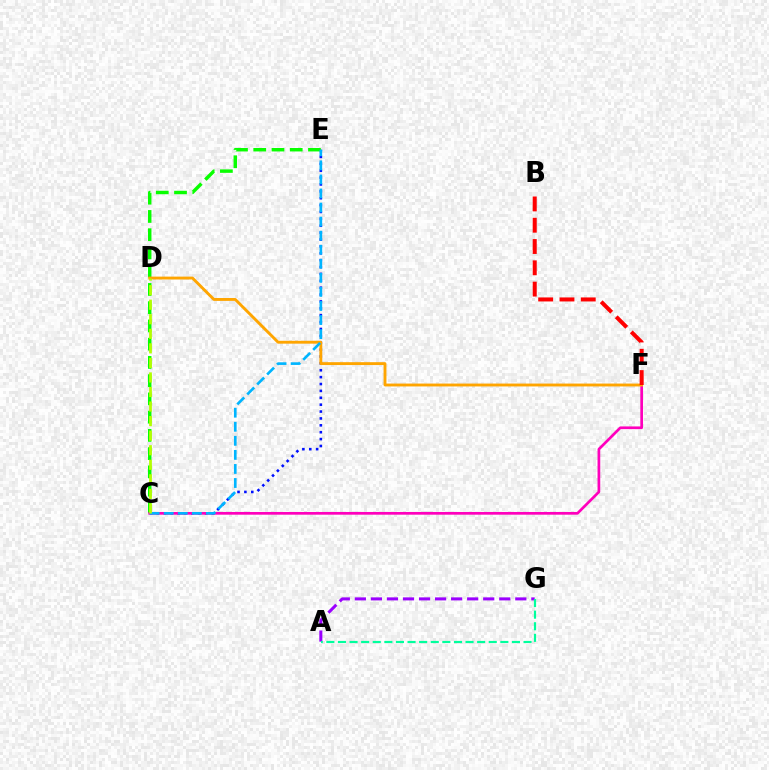{('C', 'E'): [{'color': '#0010ff', 'line_style': 'dotted', 'thickness': 1.87}, {'color': '#08ff00', 'line_style': 'dashed', 'thickness': 2.48}, {'color': '#00b5ff', 'line_style': 'dashed', 'thickness': 1.91}], ('C', 'F'): [{'color': '#ff00bd', 'line_style': 'solid', 'thickness': 1.95}], ('D', 'F'): [{'color': '#ffa500', 'line_style': 'solid', 'thickness': 2.07}], ('A', 'G'): [{'color': '#9b00ff', 'line_style': 'dashed', 'thickness': 2.18}, {'color': '#00ff9d', 'line_style': 'dashed', 'thickness': 1.58}], ('C', 'D'): [{'color': '#b3ff00', 'line_style': 'dashed', 'thickness': 1.98}], ('B', 'F'): [{'color': '#ff0000', 'line_style': 'dashed', 'thickness': 2.89}]}